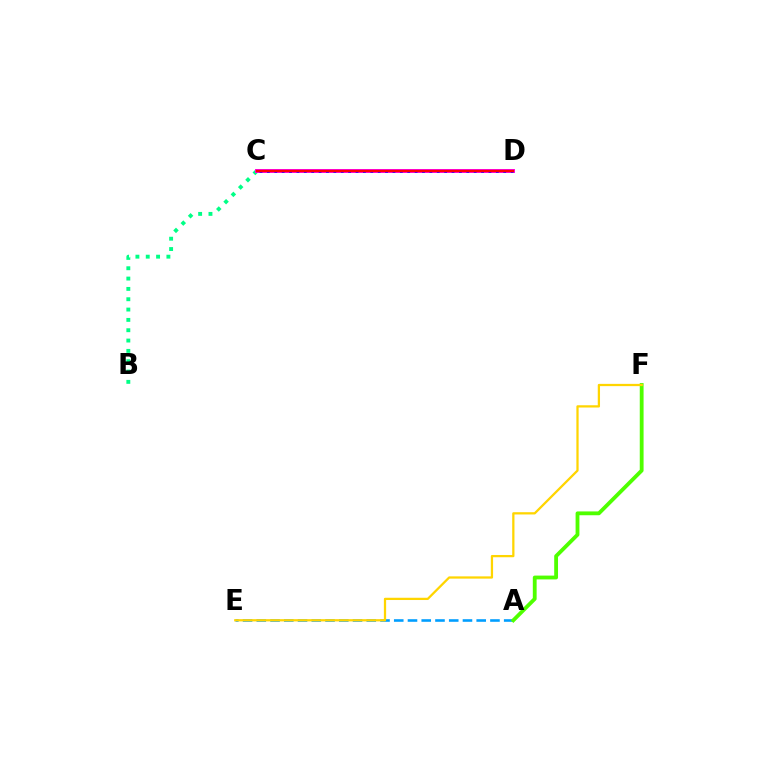{('B', 'C'): [{'color': '#00ff86', 'line_style': 'dotted', 'thickness': 2.81}], ('A', 'E'): [{'color': '#009eff', 'line_style': 'dashed', 'thickness': 1.87}], ('C', 'D'): [{'color': '#ff00ed', 'line_style': 'solid', 'thickness': 2.84}, {'color': '#3700ff', 'line_style': 'dotted', 'thickness': 2.01}, {'color': '#ff0000', 'line_style': 'solid', 'thickness': 1.67}], ('A', 'F'): [{'color': '#4fff00', 'line_style': 'solid', 'thickness': 2.75}], ('E', 'F'): [{'color': '#ffd500', 'line_style': 'solid', 'thickness': 1.63}]}